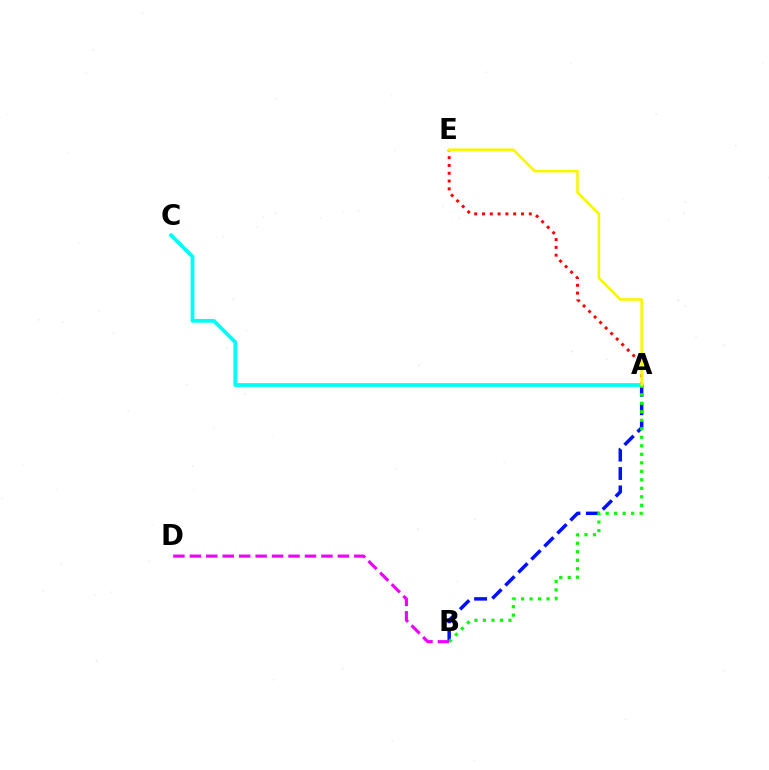{('A', 'B'): [{'color': '#0010ff', 'line_style': 'dashed', 'thickness': 2.5}, {'color': '#08ff00', 'line_style': 'dotted', 'thickness': 2.31}], ('A', 'E'): [{'color': '#ff0000', 'line_style': 'dotted', 'thickness': 2.12}, {'color': '#fcf500', 'line_style': 'solid', 'thickness': 1.85}], ('A', 'C'): [{'color': '#00fff6', 'line_style': 'solid', 'thickness': 2.7}], ('B', 'D'): [{'color': '#ee00ff', 'line_style': 'dashed', 'thickness': 2.23}]}